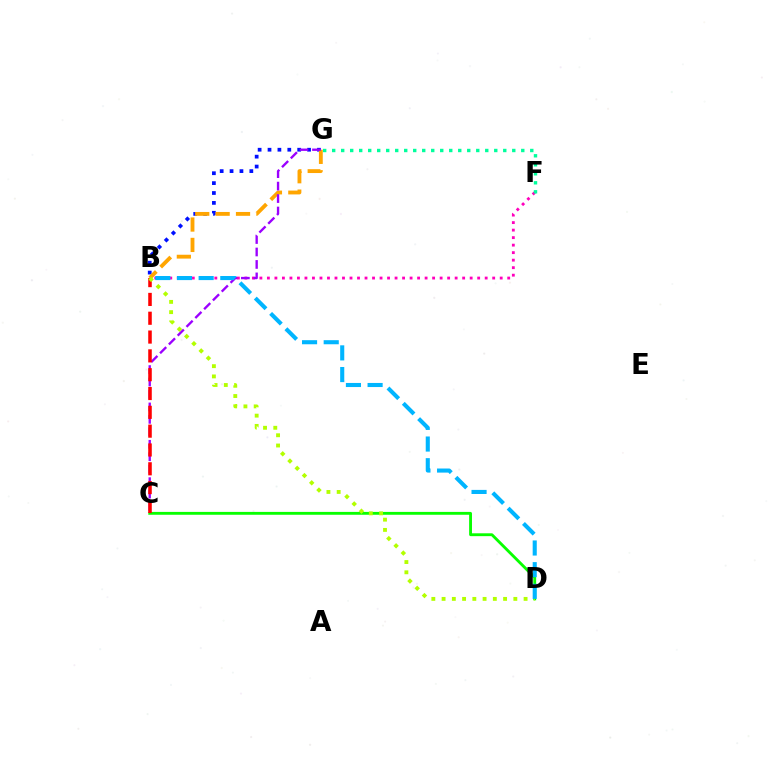{('B', 'G'): [{'color': '#0010ff', 'line_style': 'dotted', 'thickness': 2.69}, {'color': '#ffa500', 'line_style': 'dashed', 'thickness': 2.77}], ('B', 'F'): [{'color': '#ff00bd', 'line_style': 'dotted', 'thickness': 2.04}], ('C', 'G'): [{'color': '#9b00ff', 'line_style': 'dashed', 'thickness': 1.69}], ('C', 'D'): [{'color': '#08ff00', 'line_style': 'solid', 'thickness': 2.06}], ('B', 'C'): [{'color': '#ff0000', 'line_style': 'dashed', 'thickness': 2.56}], ('F', 'G'): [{'color': '#00ff9d', 'line_style': 'dotted', 'thickness': 2.45}], ('B', 'D'): [{'color': '#b3ff00', 'line_style': 'dotted', 'thickness': 2.79}, {'color': '#00b5ff', 'line_style': 'dashed', 'thickness': 2.94}]}